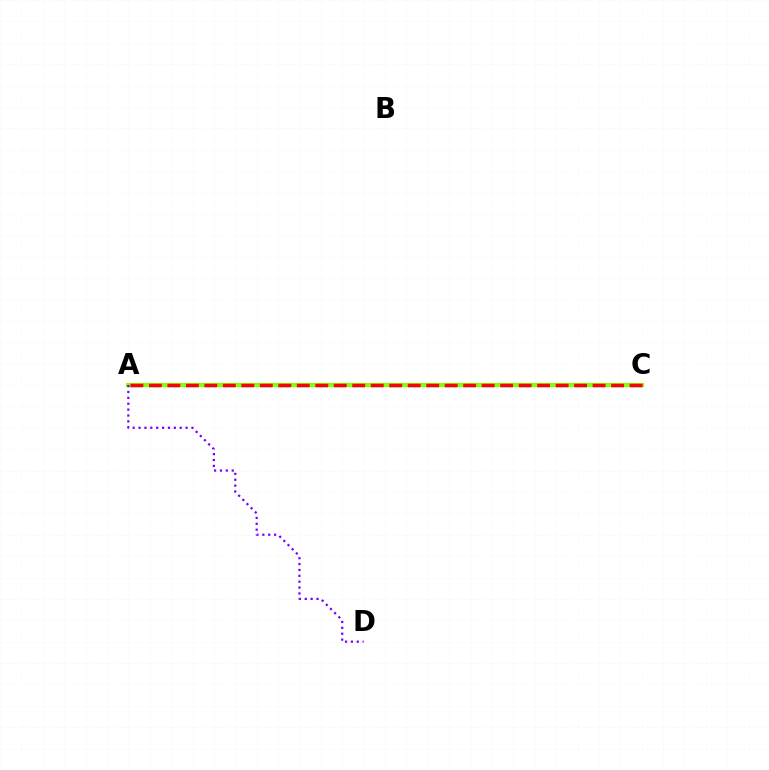{('A', 'C'): [{'color': '#00fff6', 'line_style': 'dashed', 'thickness': 2.52}, {'color': '#84ff00', 'line_style': 'solid', 'thickness': 2.96}, {'color': '#ff0000', 'line_style': 'dashed', 'thickness': 2.51}], ('A', 'D'): [{'color': '#7200ff', 'line_style': 'dotted', 'thickness': 1.6}]}